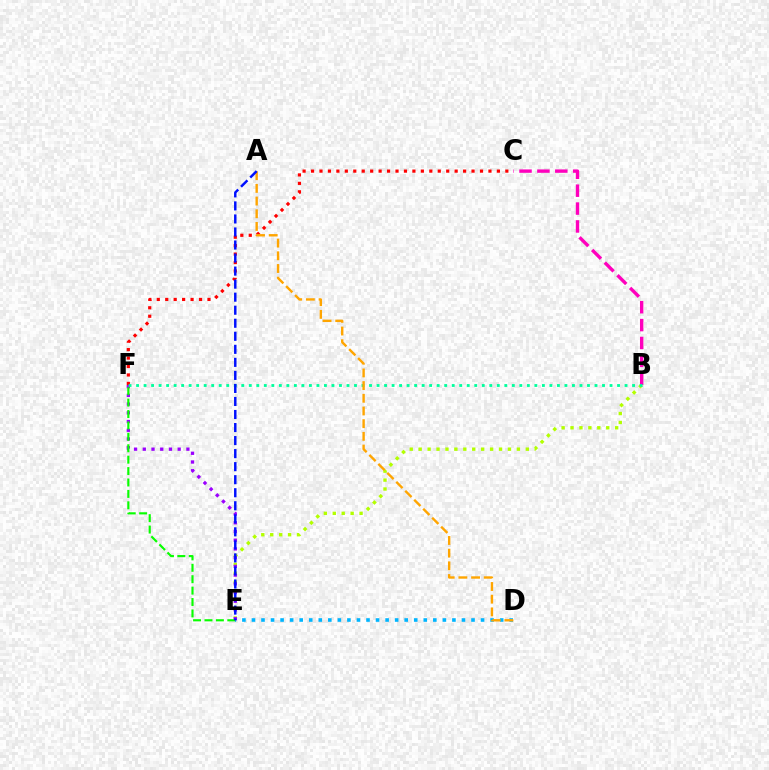{('B', 'E'): [{'color': '#b3ff00', 'line_style': 'dotted', 'thickness': 2.43}], ('D', 'E'): [{'color': '#00b5ff', 'line_style': 'dotted', 'thickness': 2.59}], ('C', 'F'): [{'color': '#ff0000', 'line_style': 'dotted', 'thickness': 2.3}], ('B', 'C'): [{'color': '#ff00bd', 'line_style': 'dashed', 'thickness': 2.43}], ('E', 'F'): [{'color': '#9b00ff', 'line_style': 'dotted', 'thickness': 2.37}, {'color': '#08ff00', 'line_style': 'dashed', 'thickness': 1.55}], ('B', 'F'): [{'color': '#00ff9d', 'line_style': 'dotted', 'thickness': 2.04}], ('A', 'D'): [{'color': '#ffa500', 'line_style': 'dashed', 'thickness': 1.72}], ('A', 'E'): [{'color': '#0010ff', 'line_style': 'dashed', 'thickness': 1.77}]}